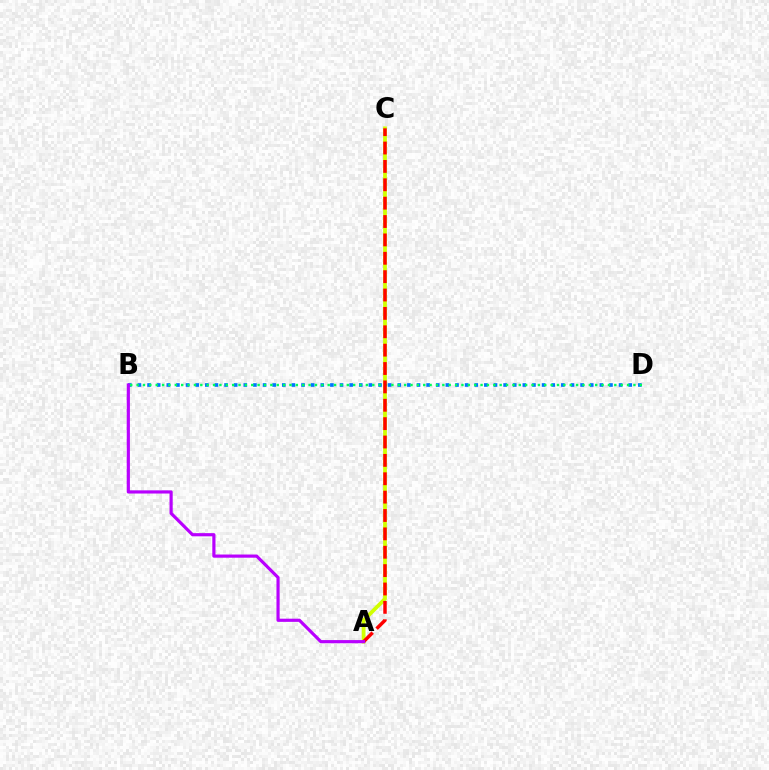{('B', 'D'): [{'color': '#0074ff', 'line_style': 'dotted', 'thickness': 2.61}, {'color': '#00ff5c', 'line_style': 'dotted', 'thickness': 1.73}], ('A', 'C'): [{'color': '#d1ff00', 'line_style': 'solid', 'thickness': 2.71}, {'color': '#ff0000', 'line_style': 'dashed', 'thickness': 2.5}], ('A', 'B'): [{'color': '#b900ff', 'line_style': 'solid', 'thickness': 2.28}]}